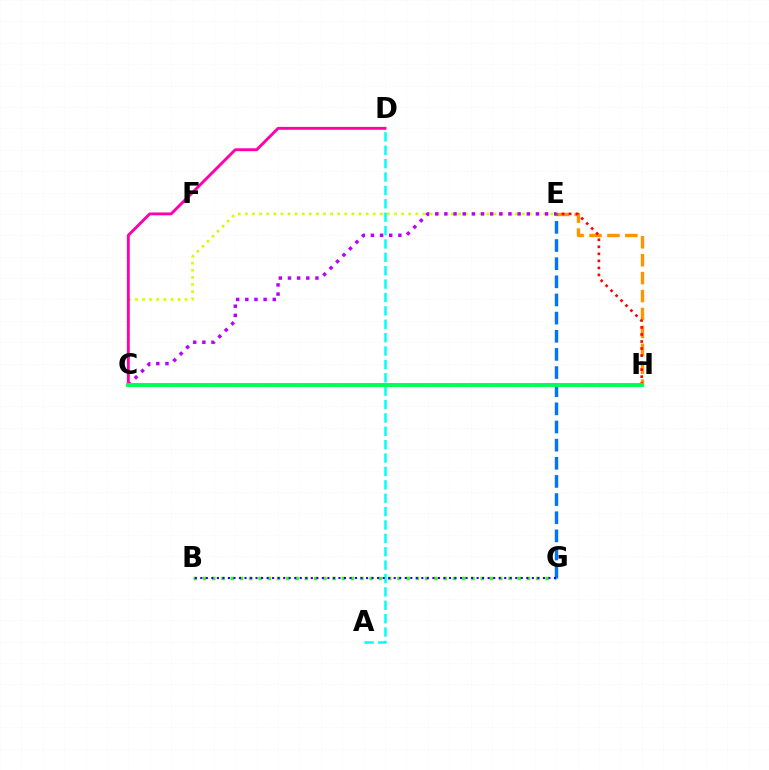{('E', 'H'): [{'color': '#ff9400', 'line_style': 'dashed', 'thickness': 2.43}, {'color': '#ff0000', 'line_style': 'dotted', 'thickness': 1.91}], ('B', 'G'): [{'color': '#3dff00', 'line_style': 'dotted', 'thickness': 2.52}, {'color': '#2500ff', 'line_style': 'dotted', 'thickness': 1.5}], ('E', 'G'): [{'color': '#0074ff', 'line_style': 'dashed', 'thickness': 2.47}], ('C', 'E'): [{'color': '#d1ff00', 'line_style': 'dotted', 'thickness': 1.93}, {'color': '#b900ff', 'line_style': 'dotted', 'thickness': 2.49}], ('A', 'D'): [{'color': '#00fff6', 'line_style': 'dashed', 'thickness': 1.82}], ('C', 'D'): [{'color': '#ff00ac', 'line_style': 'solid', 'thickness': 2.07}], ('C', 'H'): [{'color': '#00ff5c', 'line_style': 'solid', 'thickness': 2.81}]}